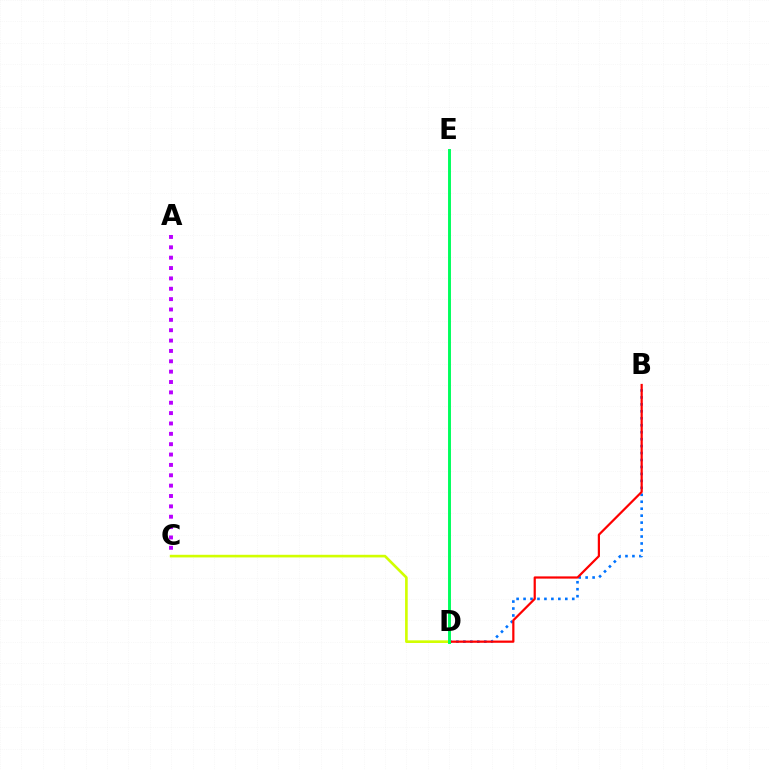{('B', 'D'): [{'color': '#0074ff', 'line_style': 'dotted', 'thickness': 1.89}, {'color': '#ff0000', 'line_style': 'solid', 'thickness': 1.6}], ('A', 'C'): [{'color': '#b900ff', 'line_style': 'dotted', 'thickness': 2.82}], ('C', 'D'): [{'color': '#d1ff00', 'line_style': 'solid', 'thickness': 1.9}], ('D', 'E'): [{'color': '#00ff5c', 'line_style': 'solid', 'thickness': 2.11}]}